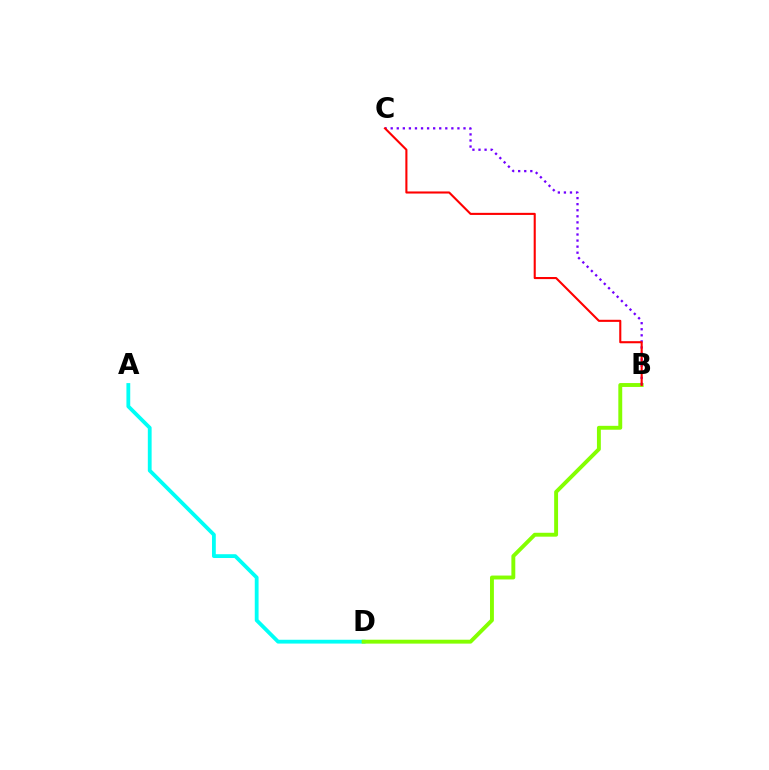{('A', 'D'): [{'color': '#00fff6', 'line_style': 'solid', 'thickness': 2.74}], ('B', 'D'): [{'color': '#84ff00', 'line_style': 'solid', 'thickness': 2.81}], ('B', 'C'): [{'color': '#7200ff', 'line_style': 'dotted', 'thickness': 1.65}, {'color': '#ff0000', 'line_style': 'solid', 'thickness': 1.51}]}